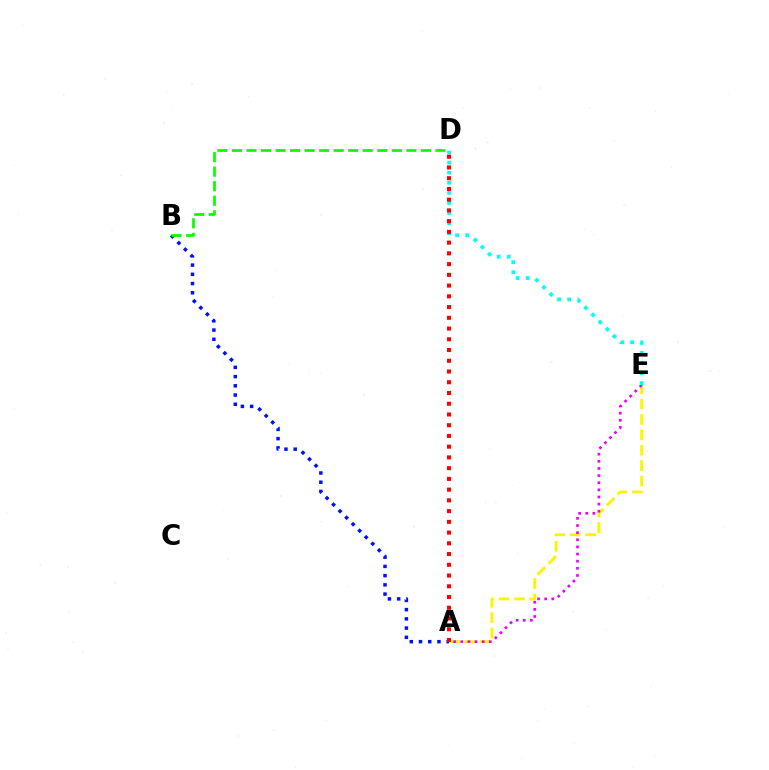{('A', 'B'): [{'color': '#0010ff', 'line_style': 'dotted', 'thickness': 2.51}], ('A', 'E'): [{'color': '#fcf500', 'line_style': 'dashed', 'thickness': 2.09}, {'color': '#ee00ff', 'line_style': 'dotted', 'thickness': 1.94}], ('B', 'D'): [{'color': '#08ff00', 'line_style': 'dashed', 'thickness': 1.97}], ('D', 'E'): [{'color': '#00fff6', 'line_style': 'dotted', 'thickness': 2.74}], ('A', 'D'): [{'color': '#ff0000', 'line_style': 'dotted', 'thickness': 2.92}]}